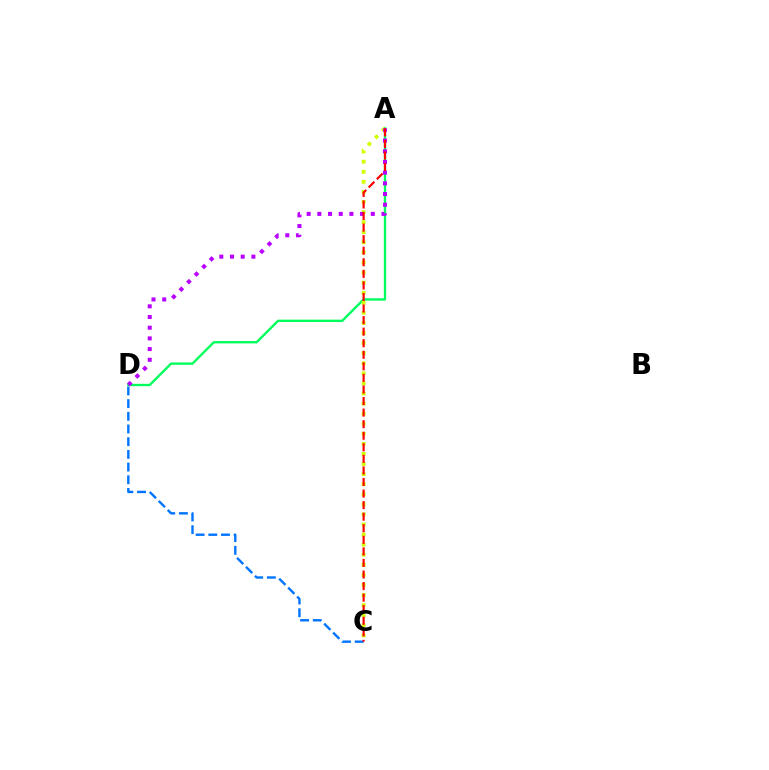{('A', 'D'): [{'color': '#00ff5c', 'line_style': 'solid', 'thickness': 1.69}, {'color': '#b900ff', 'line_style': 'dotted', 'thickness': 2.9}], ('A', 'C'): [{'color': '#d1ff00', 'line_style': 'dotted', 'thickness': 2.74}, {'color': '#ff0000', 'line_style': 'dashed', 'thickness': 1.57}], ('C', 'D'): [{'color': '#0074ff', 'line_style': 'dashed', 'thickness': 1.72}]}